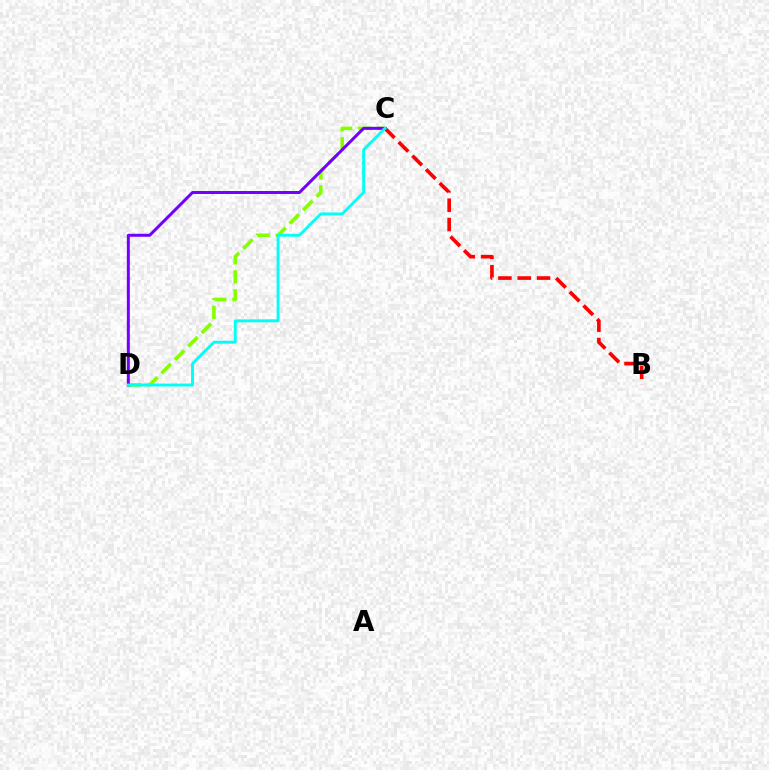{('C', 'D'): [{'color': '#84ff00', 'line_style': 'dashed', 'thickness': 2.58}, {'color': '#7200ff', 'line_style': 'solid', 'thickness': 2.15}, {'color': '#00fff6', 'line_style': 'solid', 'thickness': 2.08}], ('B', 'C'): [{'color': '#ff0000', 'line_style': 'dashed', 'thickness': 2.63}]}